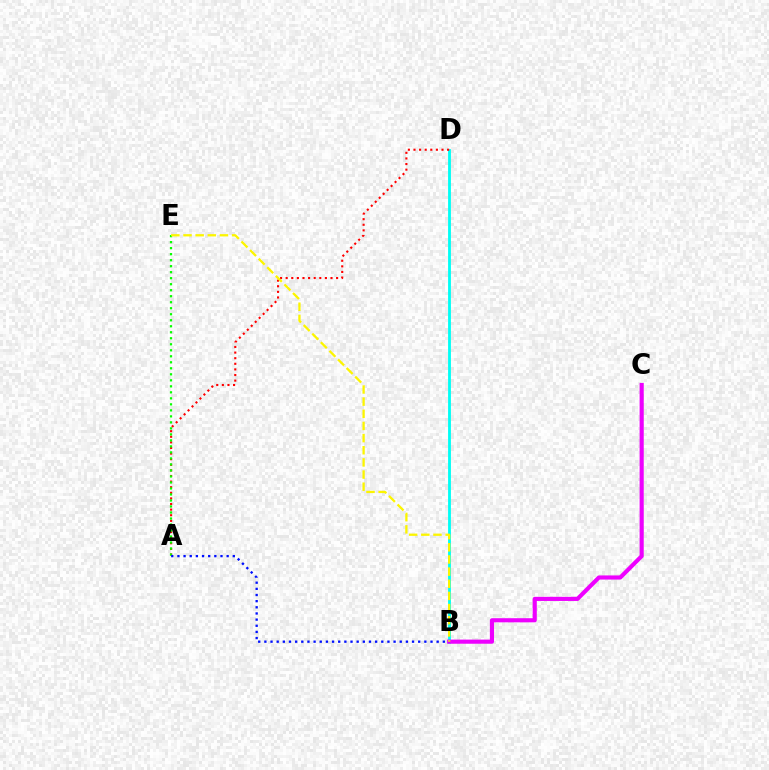{('B', 'D'): [{'color': '#00fff6', 'line_style': 'solid', 'thickness': 2.04}], ('A', 'D'): [{'color': '#ff0000', 'line_style': 'dotted', 'thickness': 1.52}], ('A', 'E'): [{'color': '#08ff00', 'line_style': 'dotted', 'thickness': 1.63}], ('B', 'C'): [{'color': '#ee00ff', 'line_style': 'solid', 'thickness': 2.98}], ('A', 'B'): [{'color': '#0010ff', 'line_style': 'dotted', 'thickness': 1.67}], ('B', 'E'): [{'color': '#fcf500', 'line_style': 'dashed', 'thickness': 1.65}]}